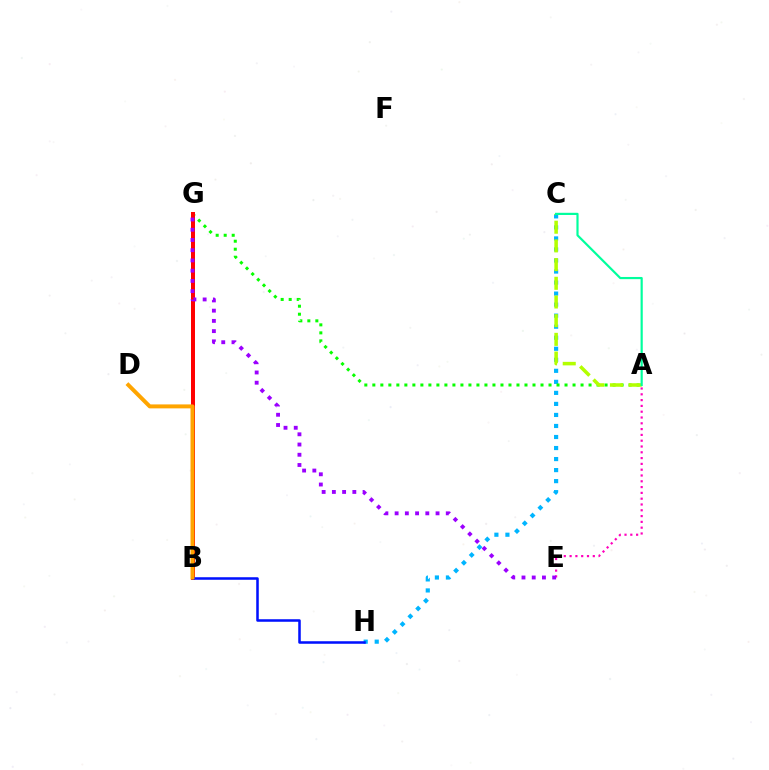{('A', 'E'): [{'color': '#ff00bd', 'line_style': 'dotted', 'thickness': 1.58}], ('C', 'H'): [{'color': '#00b5ff', 'line_style': 'dotted', 'thickness': 3.0}], ('A', 'G'): [{'color': '#08ff00', 'line_style': 'dotted', 'thickness': 2.18}], ('A', 'C'): [{'color': '#b3ff00', 'line_style': 'dashed', 'thickness': 2.54}, {'color': '#00ff9d', 'line_style': 'solid', 'thickness': 1.57}], ('B', 'G'): [{'color': '#ff0000', 'line_style': 'solid', 'thickness': 2.87}], ('B', 'H'): [{'color': '#0010ff', 'line_style': 'solid', 'thickness': 1.82}], ('B', 'D'): [{'color': '#ffa500', 'line_style': 'solid', 'thickness': 2.85}], ('E', 'G'): [{'color': '#9b00ff', 'line_style': 'dotted', 'thickness': 2.78}]}